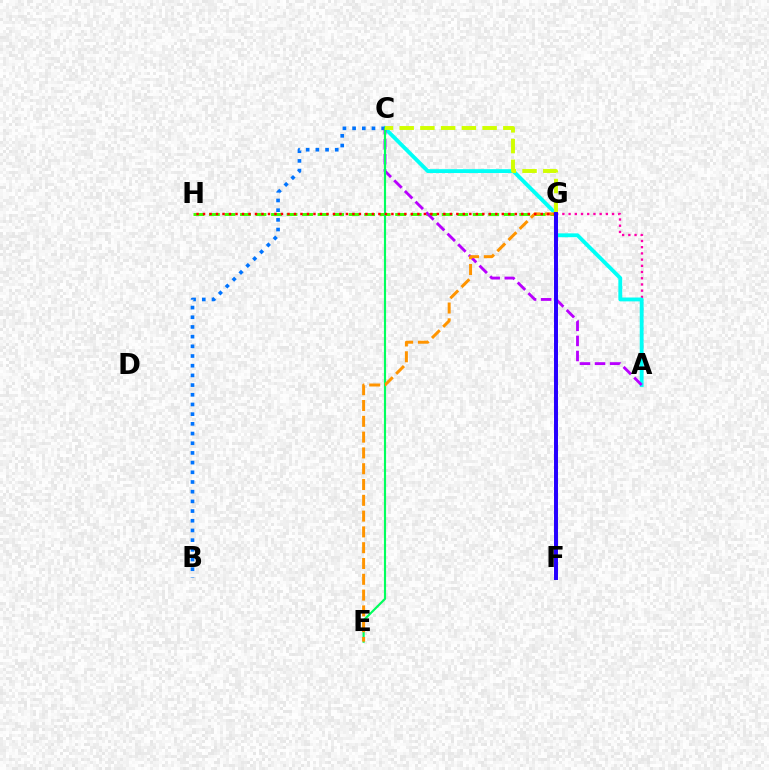{('A', 'G'): [{'color': '#ff00ac', 'line_style': 'dotted', 'thickness': 1.69}], ('G', 'H'): [{'color': '#3dff00', 'line_style': 'dashed', 'thickness': 2.11}, {'color': '#ff0000', 'line_style': 'dotted', 'thickness': 1.76}], ('A', 'C'): [{'color': '#00fff6', 'line_style': 'solid', 'thickness': 2.77}, {'color': '#b900ff', 'line_style': 'dashed', 'thickness': 2.05}], ('B', 'C'): [{'color': '#0074ff', 'line_style': 'dotted', 'thickness': 2.63}], ('C', 'E'): [{'color': '#00ff5c', 'line_style': 'solid', 'thickness': 1.55}], ('C', 'G'): [{'color': '#d1ff00', 'line_style': 'dashed', 'thickness': 2.82}], ('E', 'G'): [{'color': '#ff9400', 'line_style': 'dashed', 'thickness': 2.15}], ('F', 'G'): [{'color': '#2500ff', 'line_style': 'solid', 'thickness': 2.86}]}